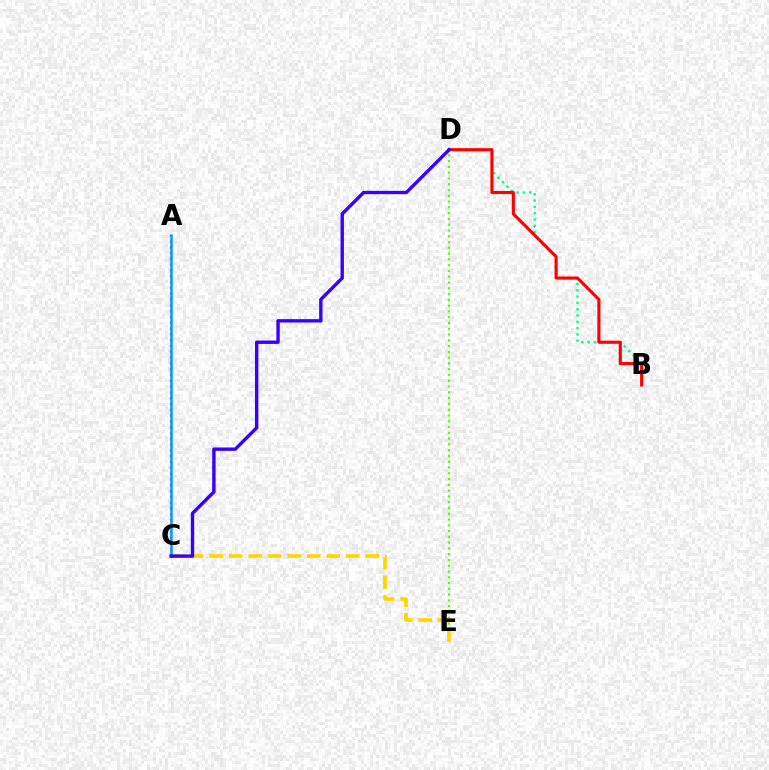{('D', 'E'): [{'color': '#4fff00', 'line_style': 'dotted', 'thickness': 1.57}], ('A', 'C'): [{'color': '#ff00ed', 'line_style': 'dotted', 'thickness': 1.58}, {'color': '#009eff', 'line_style': 'solid', 'thickness': 1.84}], ('B', 'D'): [{'color': '#00ff86', 'line_style': 'dotted', 'thickness': 1.72}, {'color': '#ff0000', 'line_style': 'solid', 'thickness': 2.24}], ('C', 'E'): [{'color': '#ffd500', 'line_style': 'dashed', 'thickness': 2.65}], ('C', 'D'): [{'color': '#3700ff', 'line_style': 'solid', 'thickness': 2.44}]}